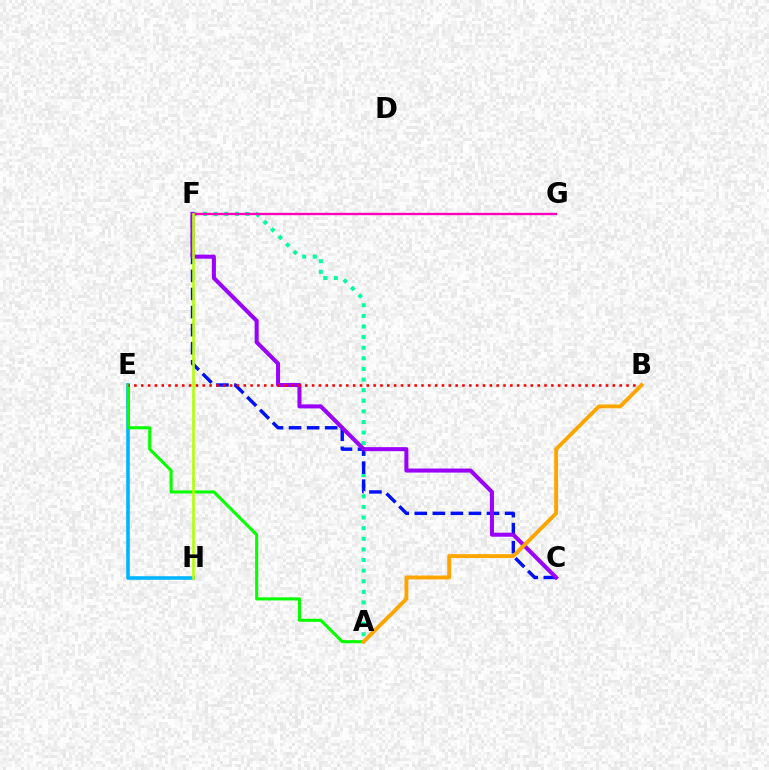{('E', 'H'): [{'color': '#00b5ff', 'line_style': 'solid', 'thickness': 2.58}], ('A', 'F'): [{'color': '#00ff9d', 'line_style': 'dotted', 'thickness': 2.88}], ('A', 'E'): [{'color': '#08ff00', 'line_style': 'solid', 'thickness': 2.22}], ('C', 'F'): [{'color': '#0010ff', 'line_style': 'dashed', 'thickness': 2.45}, {'color': '#9b00ff', 'line_style': 'solid', 'thickness': 2.91}], ('F', 'G'): [{'color': '#ff00bd', 'line_style': 'solid', 'thickness': 1.7}], ('B', 'E'): [{'color': '#ff0000', 'line_style': 'dotted', 'thickness': 1.86}], ('A', 'B'): [{'color': '#ffa500', 'line_style': 'solid', 'thickness': 2.79}], ('F', 'H'): [{'color': '#b3ff00', 'line_style': 'solid', 'thickness': 1.86}]}